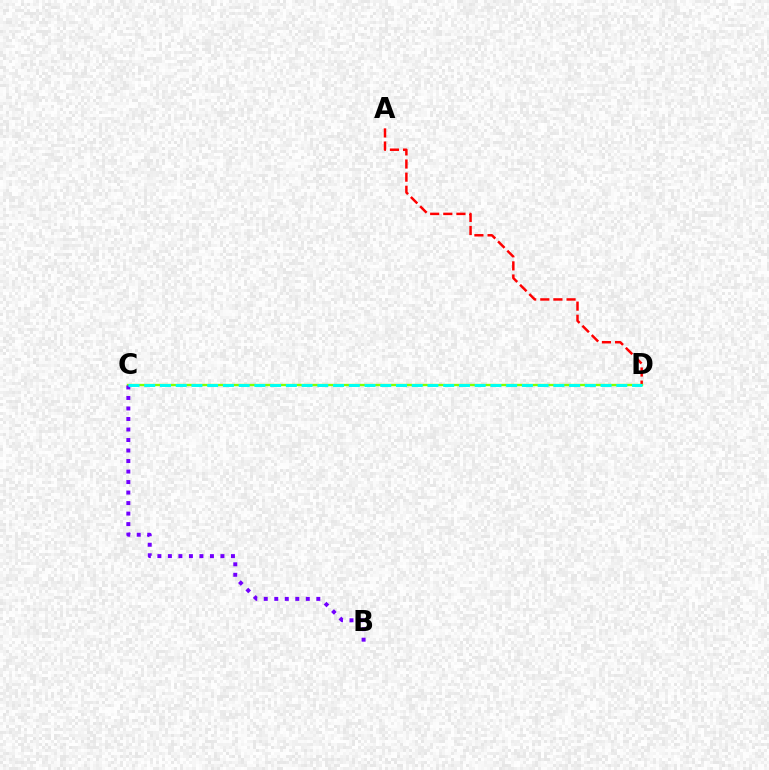{('A', 'D'): [{'color': '#ff0000', 'line_style': 'dashed', 'thickness': 1.78}], ('C', 'D'): [{'color': '#84ff00', 'line_style': 'solid', 'thickness': 1.69}, {'color': '#00fff6', 'line_style': 'dashed', 'thickness': 2.14}], ('B', 'C'): [{'color': '#7200ff', 'line_style': 'dotted', 'thickness': 2.86}]}